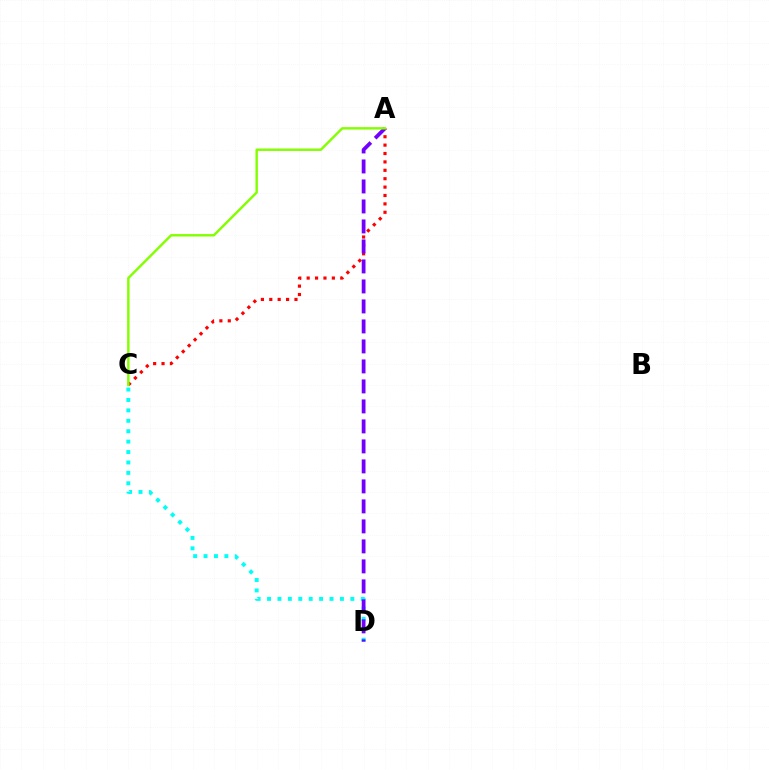{('C', 'D'): [{'color': '#00fff6', 'line_style': 'dotted', 'thickness': 2.83}], ('A', 'C'): [{'color': '#ff0000', 'line_style': 'dotted', 'thickness': 2.28}, {'color': '#84ff00', 'line_style': 'solid', 'thickness': 1.75}], ('A', 'D'): [{'color': '#7200ff', 'line_style': 'dashed', 'thickness': 2.72}]}